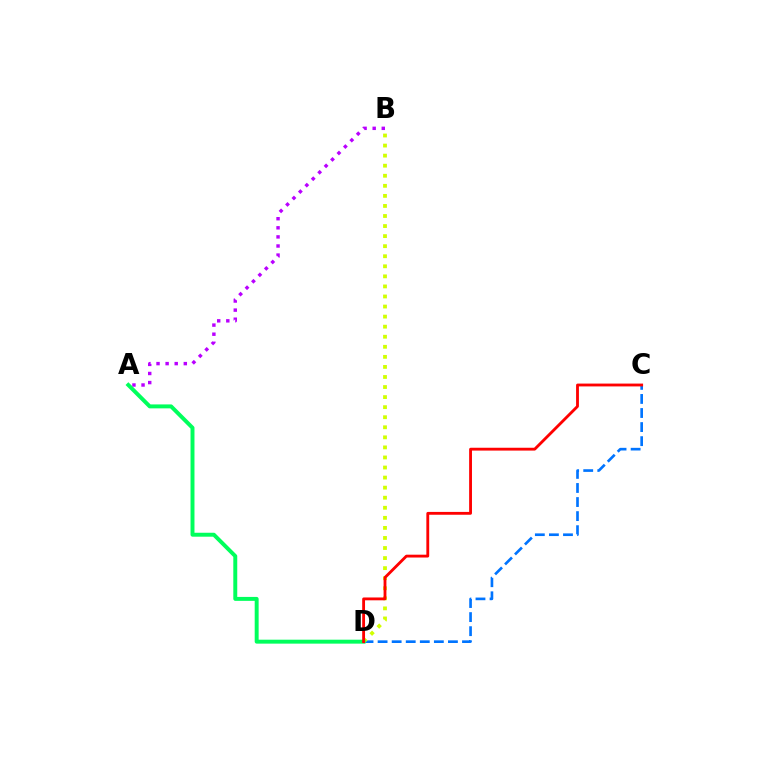{('A', 'B'): [{'color': '#b900ff', 'line_style': 'dotted', 'thickness': 2.47}], ('C', 'D'): [{'color': '#0074ff', 'line_style': 'dashed', 'thickness': 1.91}, {'color': '#ff0000', 'line_style': 'solid', 'thickness': 2.04}], ('B', 'D'): [{'color': '#d1ff00', 'line_style': 'dotted', 'thickness': 2.73}], ('A', 'D'): [{'color': '#00ff5c', 'line_style': 'solid', 'thickness': 2.84}]}